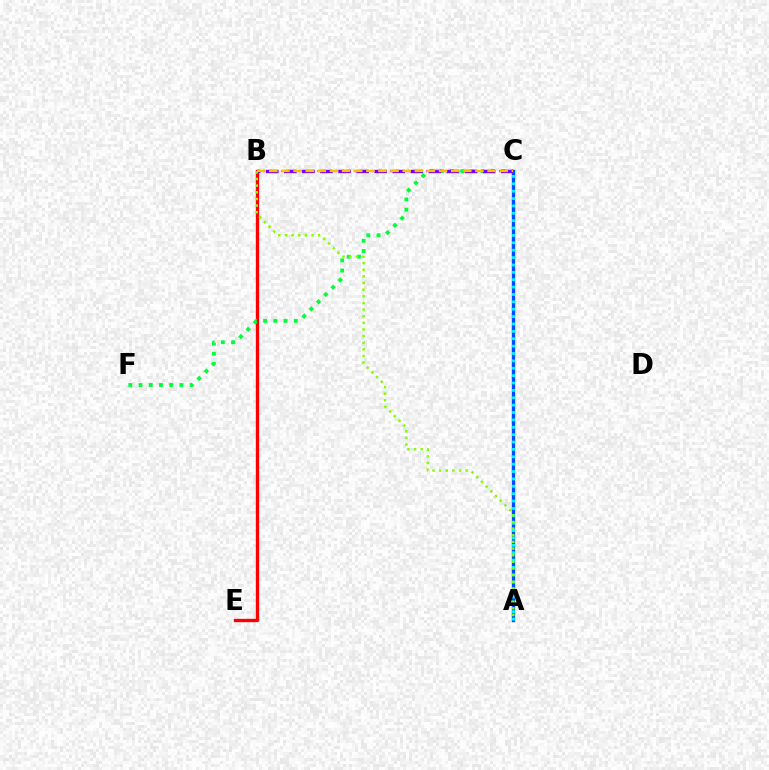{('B', 'C'): [{'color': '#ff00cf', 'line_style': 'dotted', 'thickness': 1.64}, {'color': '#7200ff', 'line_style': 'dashed', 'thickness': 2.46}, {'color': '#ffbd00', 'line_style': 'dashed', 'thickness': 1.65}], ('A', 'C'): [{'color': '#004bff', 'line_style': 'solid', 'thickness': 2.42}, {'color': '#00fff6', 'line_style': 'dotted', 'thickness': 2.0}], ('B', 'E'): [{'color': '#ff0000', 'line_style': 'solid', 'thickness': 2.4}], ('C', 'F'): [{'color': '#00ff39', 'line_style': 'dotted', 'thickness': 2.78}], ('A', 'B'): [{'color': '#84ff00', 'line_style': 'dotted', 'thickness': 1.8}]}